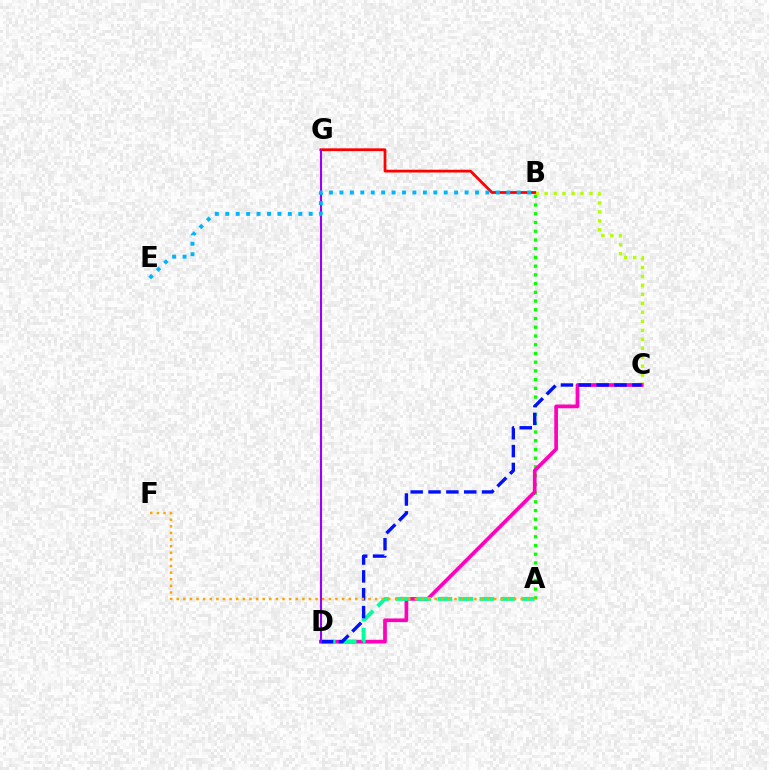{('A', 'B'): [{'color': '#08ff00', 'line_style': 'dotted', 'thickness': 2.37}], ('B', 'C'): [{'color': '#b3ff00', 'line_style': 'dotted', 'thickness': 2.44}], ('C', 'D'): [{'color': '#ff00bd', 'line_style': 'solid', 'thickness': 2.66}, {'color': '#0010ff', 'line_style': 'dashed', 'thickness': 2.43}], ('A', 'D'): [{'color': '#00ff9d', 'line_style': 'dashed', 'thickness': 2.85}], ('B', 'G'): [{'color': '#ff0000', 'line_style': 'solid', 'thickness': 1.98}], ('A', 'F'): [{'color': '#ffa500', 'line_style': 'dotted', 'thickness': 1.8}], ('D', 'G'): [{'color': '#9b00ff', 'line_style': 'solid', 'thickness': 1.51}], ('B', 'E'): [{'color': '#00b5ff', 'line_style': 'dotted', 'thickness': 2.83}]}